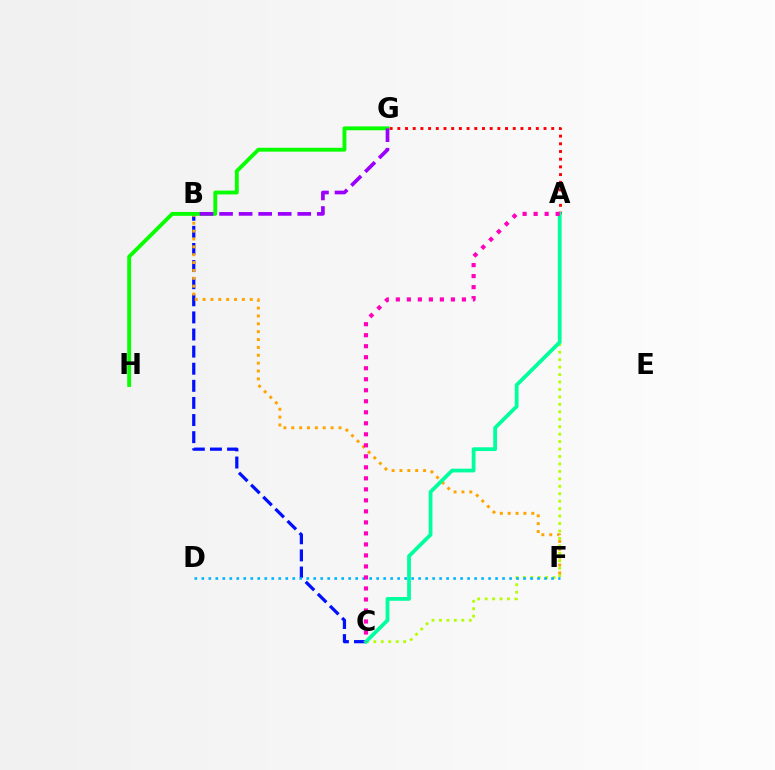{('B', 'C'): [{'color': '#0010ff', 'line_style': 'dashed', 'thickness': 2.32}], ('A', 'C'): [{'color': '#b3ff00', 'line_style': 'dotted', 'thickness': 2.02}, {'color': '#00ff9d', 'line_style': 'solid', 'thickness': 2.71}, {'color': '#ff00bd', 'line_style': 'dotted', 'thickness': 2.99}], ('A', 'G'): [{'color': '#ff0000', 'line_style': 'dotted', 'thickness': 2.09}], ('B', 'F'): [{'color': '#ffa500', 'line_style': 'dotted', 'thickness': 2.14}], ('G', 'H'): [{'color': '#08ff00', 'line_style': 'solid', 'thickness': 2.78}], ('D', 'F'): [{'color': '#00b5ff', 'line_style': 'dotted', 'thickness': 1.9}], ('B', 'G'): [{'color': '#9b00ff', 'line_style': 'dashed', 'thickness': 2.66}]}